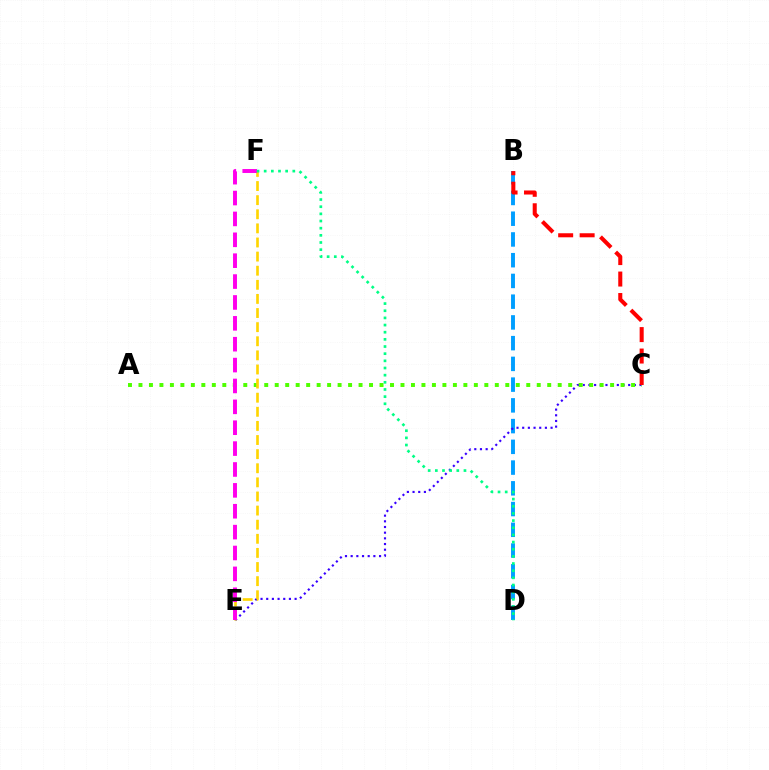{('B', 'D'): [{'color': '#009eff', 'line_style': 'dashed', 'thickness': 2.82}], ('C', 'E'): [{'color': '#3700ff', 'line_style': 'dotted', 'thickness': 1.54}], ('A', 'C'): [{'color': '#4fff00', 'line_style': 'dotted', 'thickness': 2.85}], ('E', 'F'): [{'color': '#ffd500', 'line_style': 'dashed', 'thickness': 1.92}, {'color': '#ff00ed', 'line_style': 'dashed', 'thickness': 2.84}], ('B', 'C'): [{'color': '#ff0000', 'line_style': 'dashed', 'thickness': 2.92}], ('D', 'F'): [{'color': '#00ff86', 'line_style': 'dotted', 'thickness': 1.94}]}